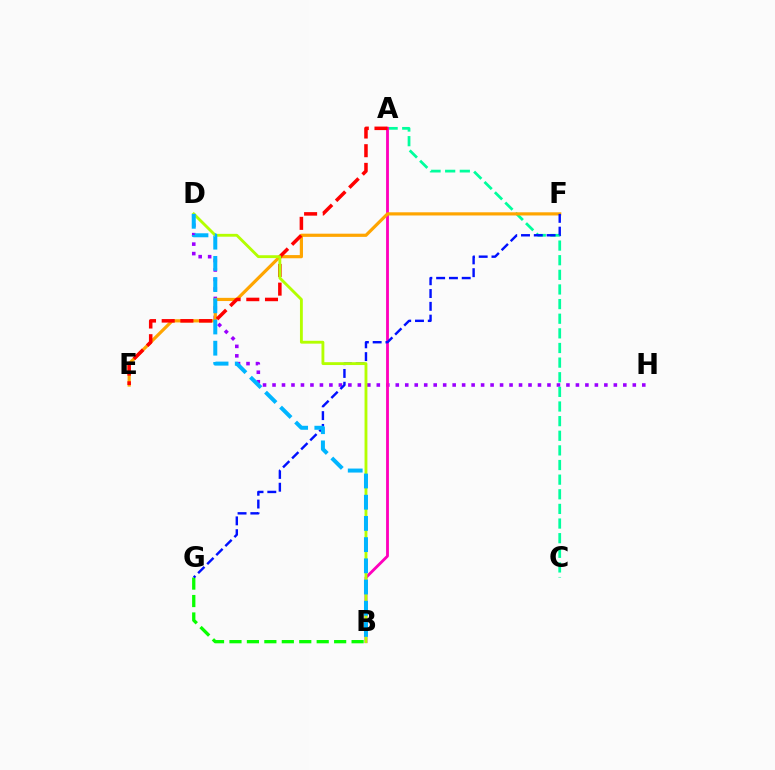{('D', 'H'): [{'color': '#9b00ff', 'line_style': 'dotted', 'thickness': 2.58}], ('B', 'G'): [{'color': '#08ff00', 'line_style': 'dashed', 'thickness': 2.37}], ('A', 'C'): [{'color': '#00ff9d', 'line_style': 'dashed', 'thickness': 1.99}], ('A', 'B'): [{'color': '#ff00bd', 'line_style': 'solid', 'thickness': 2.04}], ('E', 'F'): [{'color': '#ffa500', 'line_style': 'solid', 'thickness': 2.29}], ('F', 'G'): [{'color': '#0010ff', 'line_style': 'dashed', 'thickness': 1.74}], ('A', 'E'): [{'color': '#ff0000', 'line_style': 'dashed', 'thickness': 2.54}], ('B', 'D'): [{'color': '#b3ff00', 'line_style': 'solid', 'thickness': 2.05}, {'color': '#00b5ff', 'line_style': 'dashed', 'thickness': 2.88}]}